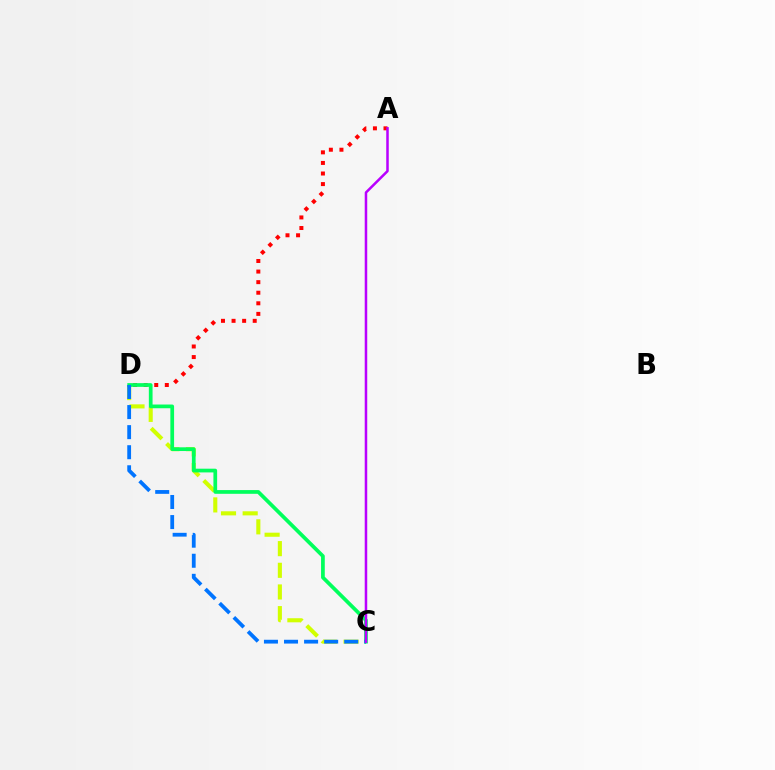{('C', 'D'): [{'color': '#d1ff00', 'line_style': 'dashed', 'thickness': 2.94}, {'color': '#00ff5c', 'line_style': 'solid', 'thickness': 2.68}, {'color': '#0074ff', 'line_style': 'dashed', 'thickness': 2.73}], ('A', 'D'): [{'color': '#ff0000', 'line_style': 'dotted', 'thickness': 2.87}], ('A', 'C'): [{'color': '#b900ff', 'line_style': 'solid', 'thickness': 1.81}]}